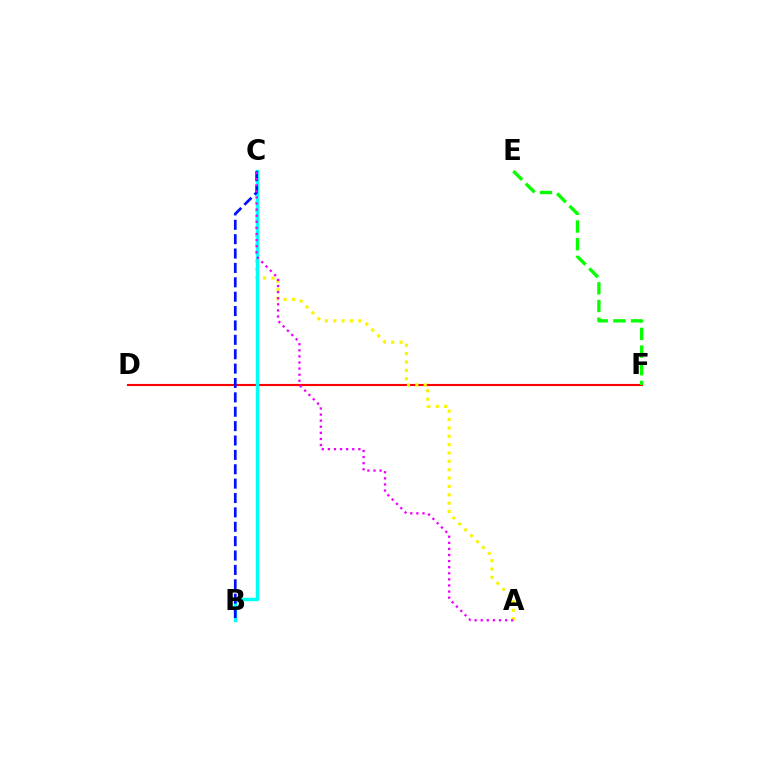{('D', 'F'): [{'color': '#ff0000', 'line_style': 'solid', 'thickness': 1.52}], ('E', 'F'): [{'color': '#08ff00', 'line_style': 'dashed', 'thickness': 2.4}], ('A', 'C'): [{'color': '#fcf500', 'line_style': 'dotted', 'thickness': 2.27}, {'color': '#ee00ff', 'line_style': 'dotted', 'thickness': 1.66}], ('B', 'C'): [{'color': '#00fff6', 'line_style': 'solid', 'thickness': 2.49}, {'color': '#0010ff', 'line_style': 'dashed', 'thickness': 1.95}]}